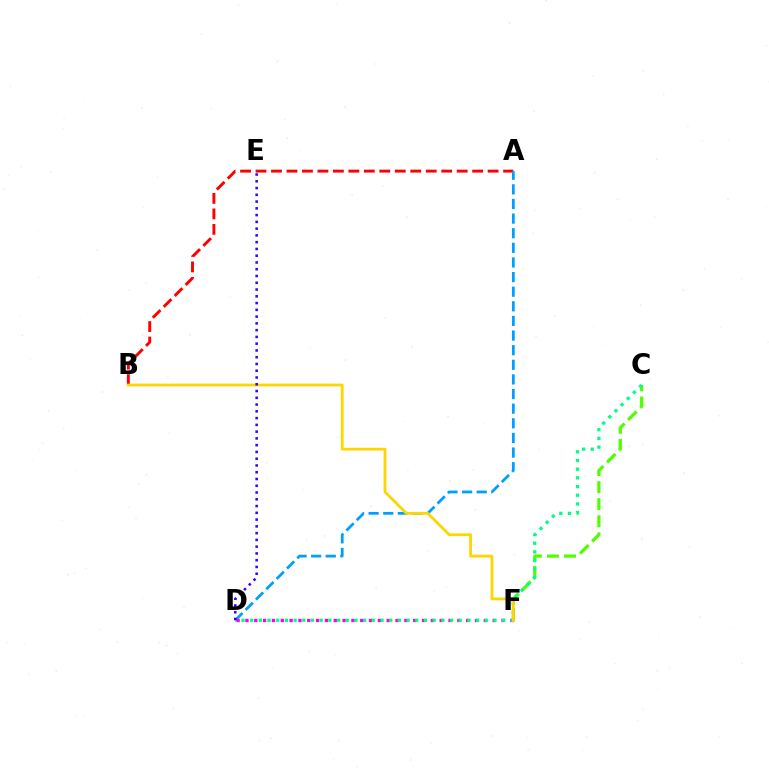{('A', 'B'): [{'color': '#ff0000', 'line_style': 'dashed', 'thickness': 2.1}], ('C', 'F'): [{'color': '#4fff00', 'line_style': 'dashed', 'thickness': 2.32}], ('A', 'D'): [{'color': '#009eff', 'line_style': 'dashed', 'thickness': 1.99}], ('D', 'F'): [{'color': '#ff00ed', 'line_style': 'dotted', 'thickness': 2.4}], ('C', 'D'): [{'color': '#00ff86', 'line_style': 'dotted', 'thickness': 2.36}], ('B', 'F'): [{'color': '#ffd500', 'line_style': 'solid', 'thickness': 2.0}], ('D', 'E'): [{'color': '#3700ff', 'line_style': 'dotted', 'thickness': 1.84}]}